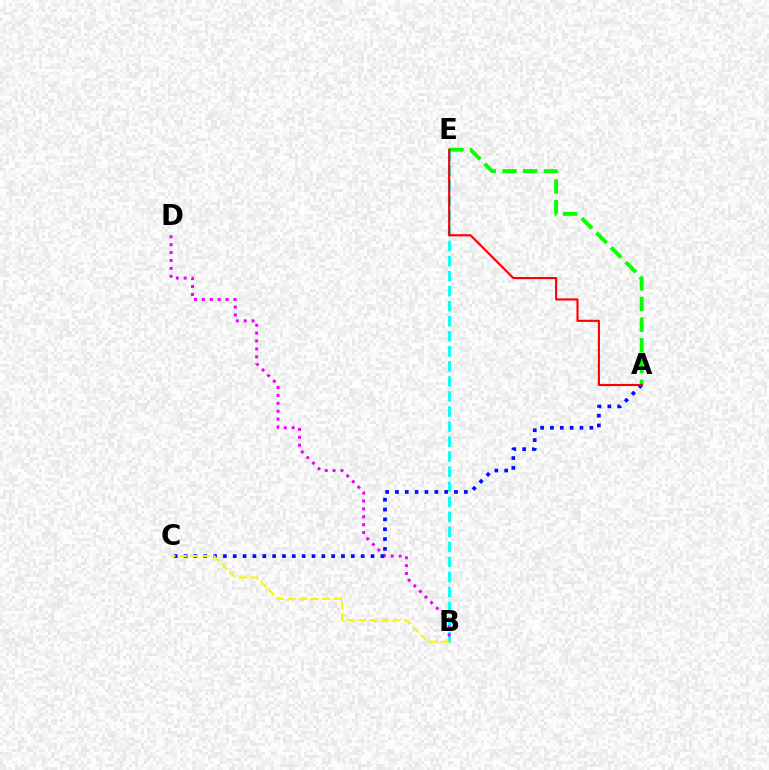{('B', 'E'): [{'color': '#00fff6', 'line_style': 'dashed', 'thickness': 2.04}], ('B', 'D'): [{'color': '#ee00ff', 'line_style': 'dotted', 'thickness': 2.15}], ('A', 'C'): [{'color': '#0010ff', 'line_style': 'dotted', 'thickness': 2.67}], ('B', 'C'): [{'color': '#fcf500', 'line_style': 'dashed', 'thickness': 1.56}], ('A', 'E'): [{'color': '#08ff00', 'line_style': 'dashed', 'thickness': 2.81}, {'color': '#ff0000', 'line_style': 'solid', 'thickness': 1.54}]}